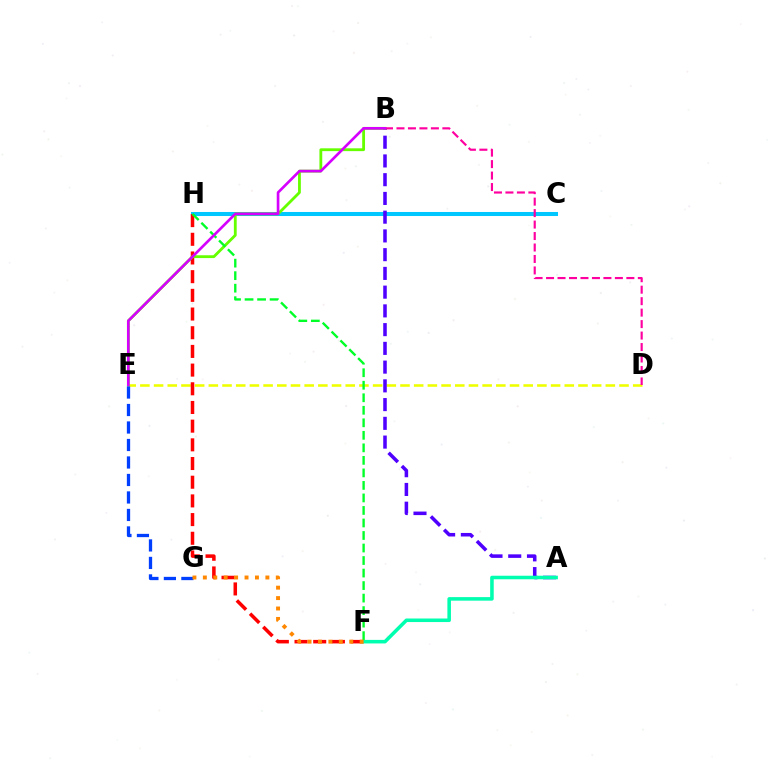{('C', 'H'): [{'color': '#00c7ff', 'line_style': 'solid', 'thickness': 2.9}], ('D', 'E'): [{'color': '#eeff00', 'line_style': 'dashed', 'thickness': 1.86}], ('F', 'H'): [{'color': '#ff0000', 'line_style': 'dashed', 'thickness': 2.54}, {'color': '#00ff27', 'line_style': 'dashed', 'thickness': 1.7}], ('A', 'B'): [{'color': '#4f00ff', 'line_style': 'dashed', 'thickness': 2.55}], ('A', 'F'): [{'color': '#00ffaf', 'line_style': 'solid', 'thickness': 2.55}], ('B', 'E'): [{'color': '#66ff00', 'line_style': 'solid', 'thickness': 2.03}, {'color': '#d600ff', 'line_style': 'solid', 'thickness': 1.92}], ('B', 'D'): [{'color': '#ff00a0', 'line_style': 'dashed', 'thickness': 1.56}], ('E', 'G'): [{'color': '#003fff', 'line_style': 'dashed', 'thickness': 2.38}], ('F', 'G'): [{'color': '#ff8800', 'line_style': 'dotted', 'thickness': 2.83}]}